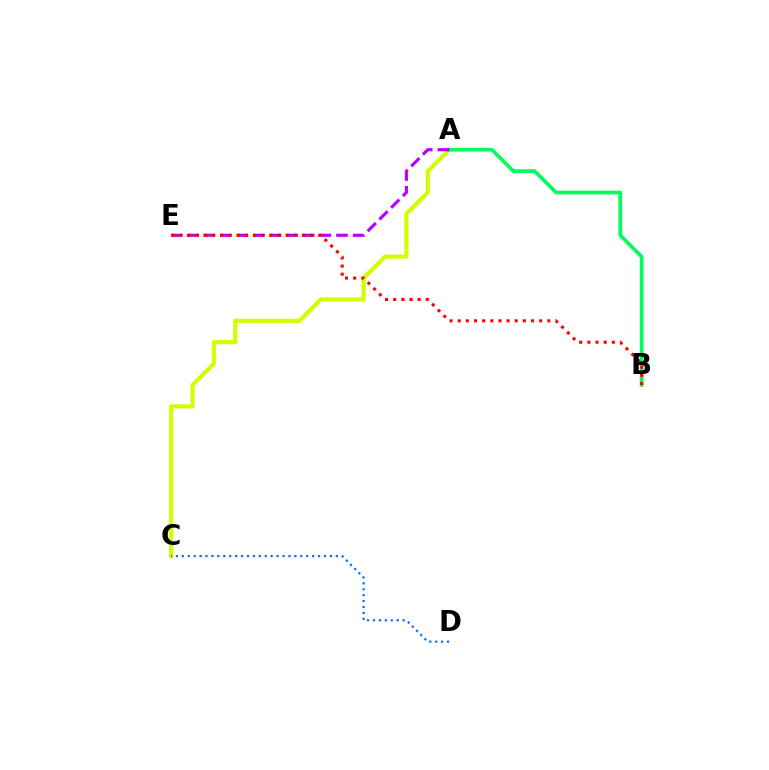{('A', 'C'): [{'color': '#d1ff00', 'line_style': 'solid', 'thickness': 2.98}], ('A', 'B'): [{'color': '#00ff5c', 'line_style': 'solid', 'thickness': 2.67}], ('C', 'D'): [{'color': '#0074ff', 'line_style': 'dotted', 'thickness': 1.61}], ('A', 'E'): [{'color': '#b900ff', 'line_style': 'dashed', 'thickness': 2.25}], ('B', 'E'): [{'color': '#ff0000', 'line_style': 'dotted', 'thickness': 2.21}]}